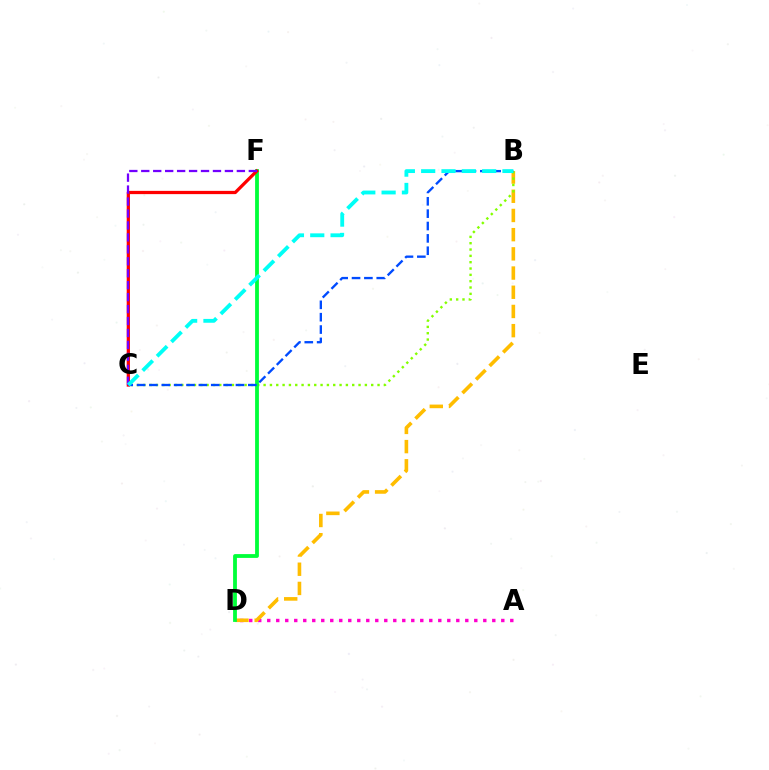{('A', 'D'): [{'color': '#ff00cf', 'line_style': 'dotted', 'thickness': 2.45}], ('B', 'D'): [{'color': '#ffbd00', 'line_style': 'dashed', 'thickness': 2.61}], ('B', 'C'): [{'color': '#84ff00', 'line_style': 'dotted', 'thickness': 1.72}, {'color': '#004bff', 'line_style': 'dashed', 'thickness': 1.68}, {'color': '#00fff6', 'line_style': 'dashed', 'thickness': 2.76}], ('D', 'F'): [{'color': '#00ff39', 'line_style': 'solid', 'thickness': 2.74}], ('C', 'F'): [{'color': '#ff0000', 'line_style': 'solid', 'thickness': 2.34}, {'color': '#7200ff', 'line_style': 'dashed', 'thickness': 1.62}]}